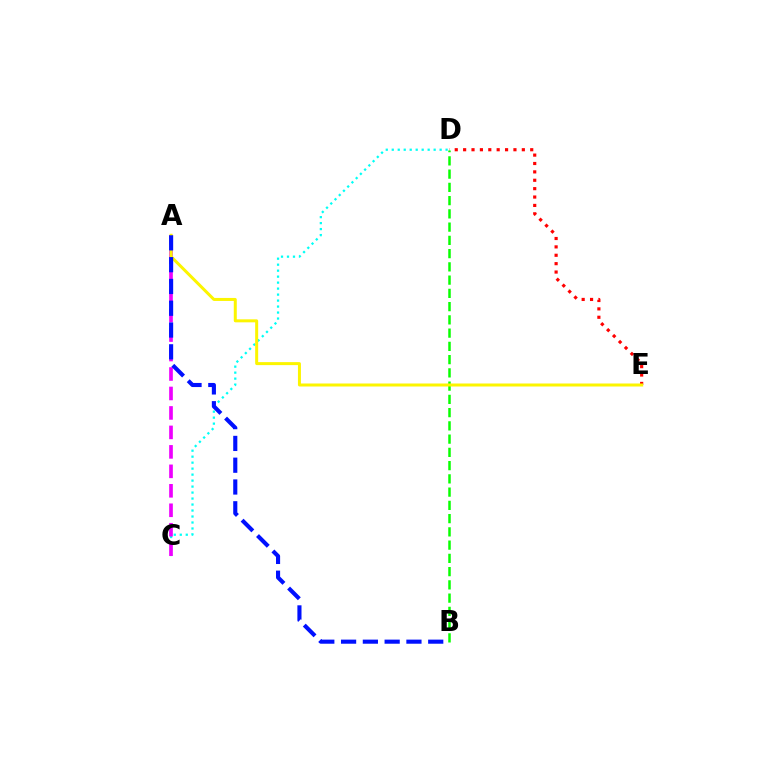{('C', 'D'): [{'color': '#00fff6', 'line_style': 'dotted', 'thickness': 1.63}], ('A', 'C'): [{'color': '#ee00ff', 'line_style': 'dashed', 'thickness': 2.64}], ('D', 'E'): [{'color': '#ff0000', 'line_style': 'dotted', 'thickness': 2.28}], ('B', 'D'): [{'color': '#08ff00', 'line_style': 'dashed', 'thickness': 1.8}], ('A', 'E'): [{'color': '#fcf500', 'line_style': 'solid', 'thickness': 2.16}], ('A', 'B'): [{'color': '#0010ff', 'line_style': 'dashed', 'thickness': 2.96}]}